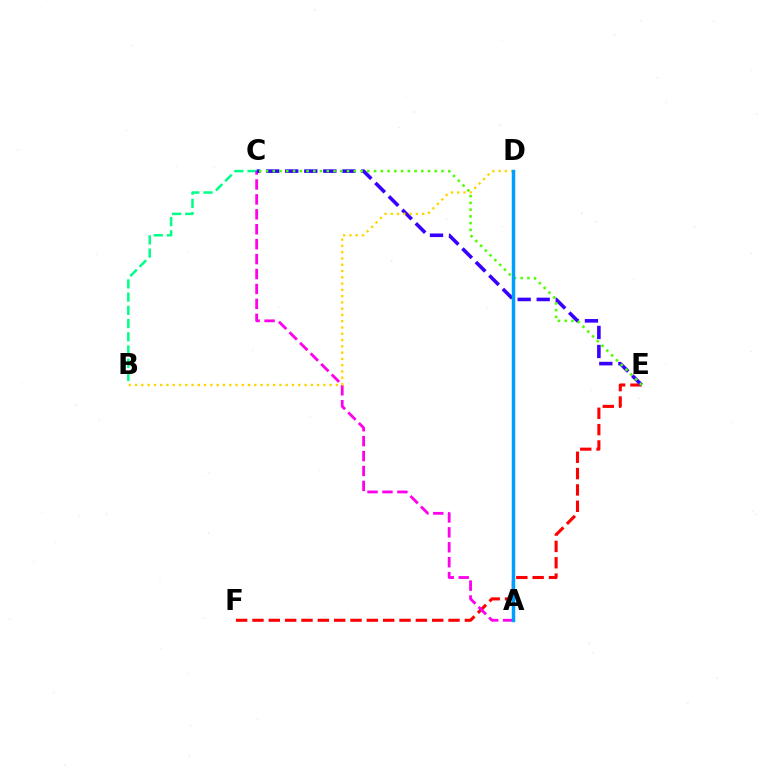{('B', 'C'): [{'color': '#00ff86', 'line_style': 'dashed', 'thickness': 1.8}], ('E', 'F'): [{'color': '#ff0000', 'line_style': 'dashed', 'thickness': 2.22}], ('A', 'C'): [{'color': '#ff00ed', 'line_style': 'dashed', 'thickness': 2.03}], ('C', 'E'): [{'color': '#3700ff', 'line_style': 'dashed', 'thickness': 2.59}, {'color': '#4fff00', 'line_style': 'dotted', 'thickness': 1.83}], ('B', 'D'): [{'color': '#ffd500', 'line_style': 'dotted', 'thickness': 1.71}], ('A', 'D'): [{'color': '#009eff', 'line_style': 'solid', 'thickness': 2.5}]}